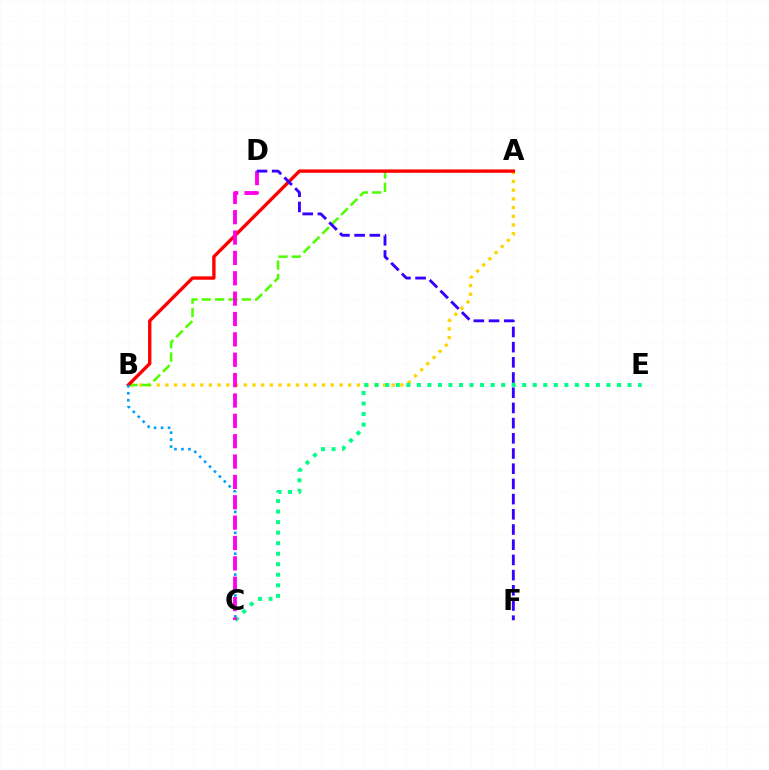{('A', 'B'): [{'color': '#ffd500', 'line_style': 'dotted', 'thickness': 2.36}, {'color': '#4fff00', 'line_style': 'dashed', 'thickness': 1.82}, {'color': '#ff0000', 'line_style': 'solid', 'thickness': 2.41}], ('B', 'C'): [{'color': '#009eff', 'line_style': 'dotted', 'thickness': 1.89}], ('C', 'E'): [{'color': '#00ff86', 'line_style': 'dotted', 'thickness': 2.86}], ('C', 'D'): [{'color': '#ff00ed', 'line_style': 'dashed', 'thickness': 2.77}], ('D', 'F'): [{'color': '#3700ff', 'line_style': 'dashed', 'thickness': 2.06}]}